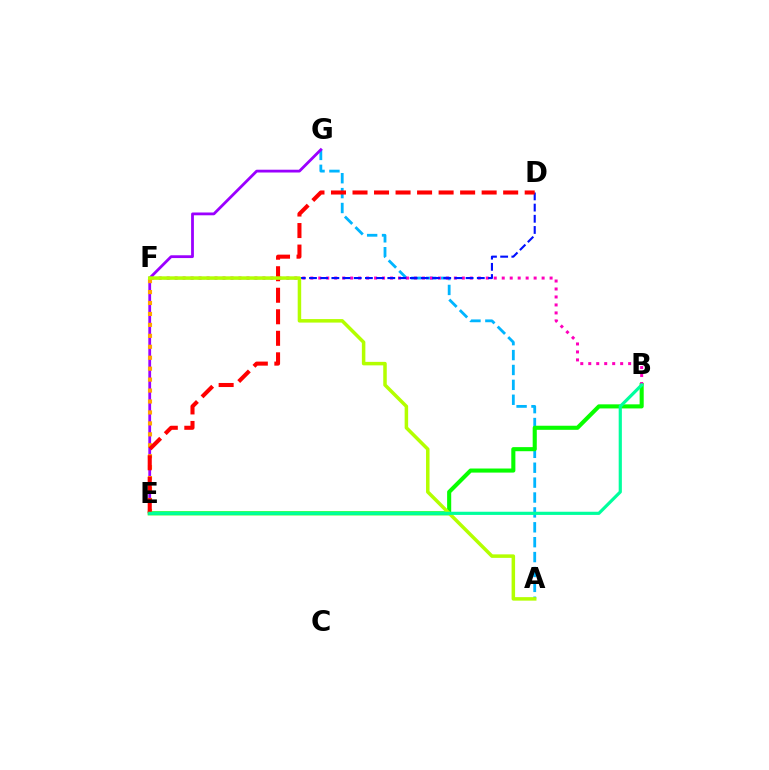{('A', 'G'): [{'color': '#00b5ff', 'line_style': 'dashed', 'thickness': 2.02}], ('B', 'E'): [{'color': '#08ff00', 'line_style': 'solid', 'thickness': 2.94}, {'color': '#00ff9d', 'line_style': 'solid', 'thickness': 2.29}], ('B', 'F'): [{'color': '#ff00bd', 'line_style': 'dotted', 'thickness': 2.17}], ('E', 'G'): [{'color': '#9b00ff', 'line_style': 'solid', 'thickness': 2.01}], ('E', 'F'): [{'color': '#ffa500', 'line_style': 'dotted', 'thickness': 2.97}], ('D', 'F'): [{'color': '#0010ff', 'line_style': 'dashed', 'thickness': 1.52}], ('D', 'E'): [{'color': '#ff0000', 'line_style': 'dashed', 'thickness': 2.92}], ('A', 'F'): [{'color': '#b3ff00', 'line_style': 'solid', 'thickness': 2.52}]}